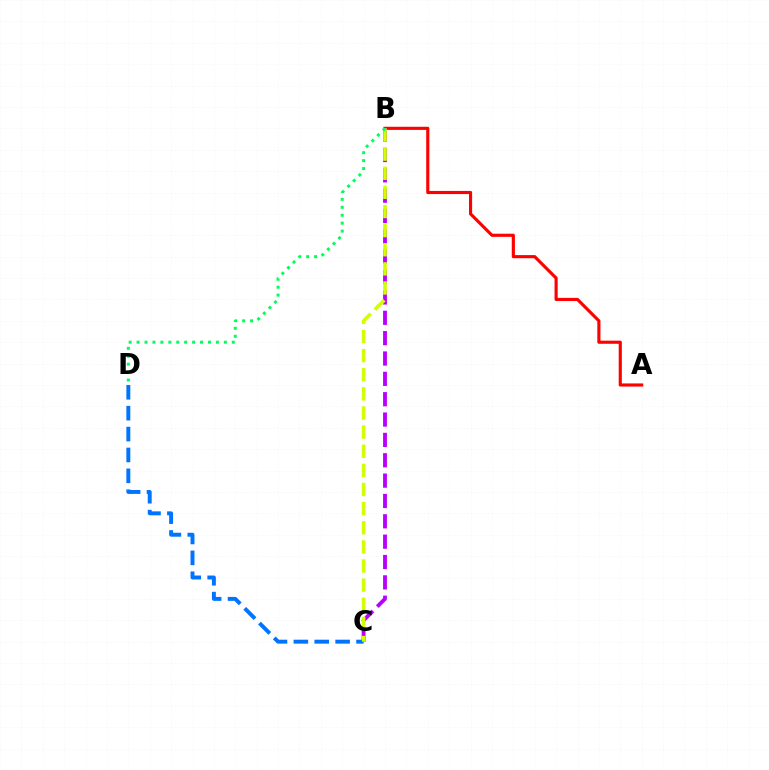{('A', 'B'): [{'color': '#ff0000', 'line_style': 'solid', 'thickness': 2.26}], ('C', 'D'): [{'color': '#0074ff', 'line_style': 'dashed', 'thickness': 2.84}], ('B', 'C'): [{'color': '#b900ff', 'line_style': 'dashed', 'thickness': 2.76}, {'color': '#d1ff00', 'line_style': 'dashed', 'thickness': 2.6}], ('B', 'D'): [{'color': '#00ff5c', 'line_style': 'dotted', 'thickness': 2.16}]}